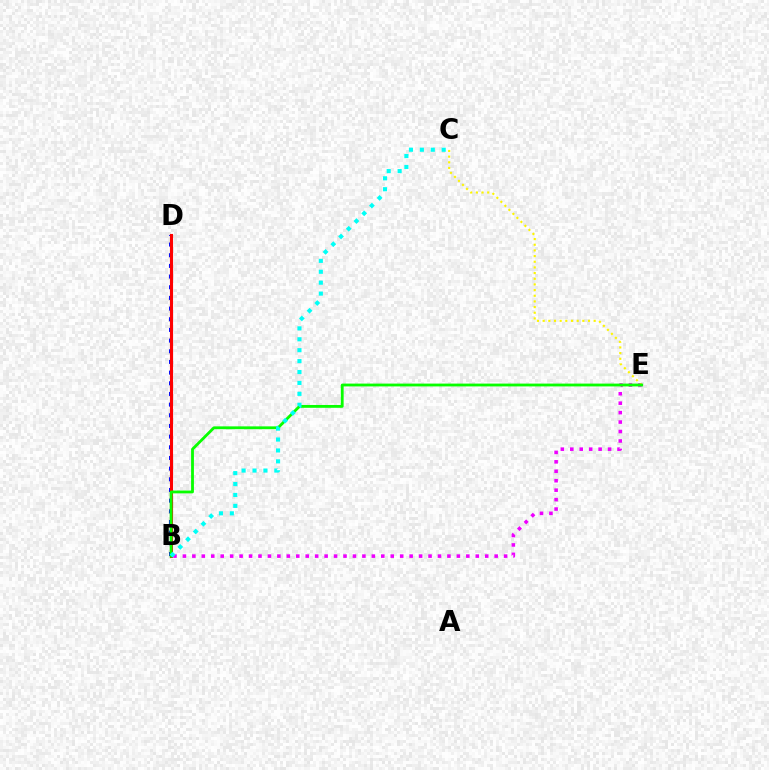{('B', 'D'): [{'color': '#0010ff', 'line_style': 'dotted', 'thickness': 2.9}, {'color': '#ff0000', 'line_style': 'solid', 'thickness': 2.23}], ('B', 'E'): [{'color': '#ee00ff', 'line_style': 'dotted', 'thickness': 2.57}, {'color': '#08ff00', 'line_style': 'solid', 'thickness': 2.03}], ('C', 'E'): [{'color': '#fcf500', 'line_style': 'dotted', 'thickness': 1.54}], ('B', 'C'): [{'color': '#00fff6', 'line_style': 'dotted', 'thickness': 2.96}]}